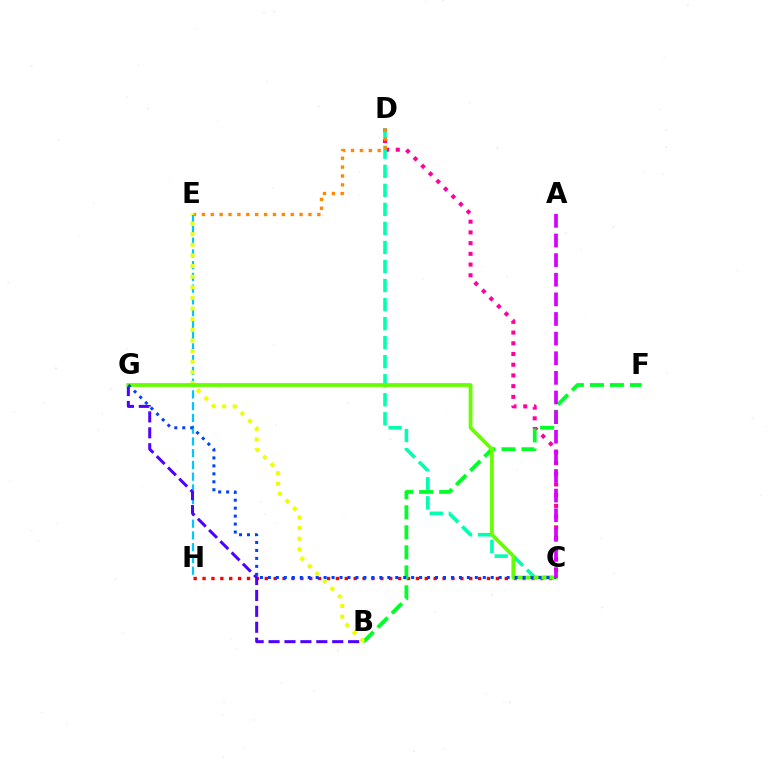{('C', 'H'): [{'color': '#ff0000', 'line_style': 'dotted', 'thickness': 2.42}], ('C', 'D'): [{'color': '#ff00a0', 'line_style': 'dotted', 'thickness': 2.91}, {'color': '#00ffaf', 'line_style': 'dashed', 'thickness': 2.59}], ('E', 'H'): [{'color': '#00c7ff', 'line_style': 'dashed', 'thickness': 1.6}], ('B', 'G'): [{'color': '#4f00ff', 'line_style': 'dashed', 'thickness': 2.16}], ('B', 'F'): [{'color': '#00ff27', 'line_style': 'dashed', 'thickness': 2.72}], ('D', 'E'): [{'color': '#ff8800', 'line_style': 'dotted', 'thickness': 2.41}], ('B', 'E'): [{'color': '#eeff00', 'line_style': 'dotted', 'thickness': 2.89}], ('C', 'G'): [{'color': '#66ff00', 'line_style': 'solid', 'thickness': 2.71}, {'color': '#003fff', 'line_style': 'dotted', 'thickness': 2.16}], ('A', 'C'): [{'color': '#d600ff', 'line_style': 'dashed', 'thickness': 2.67}]}